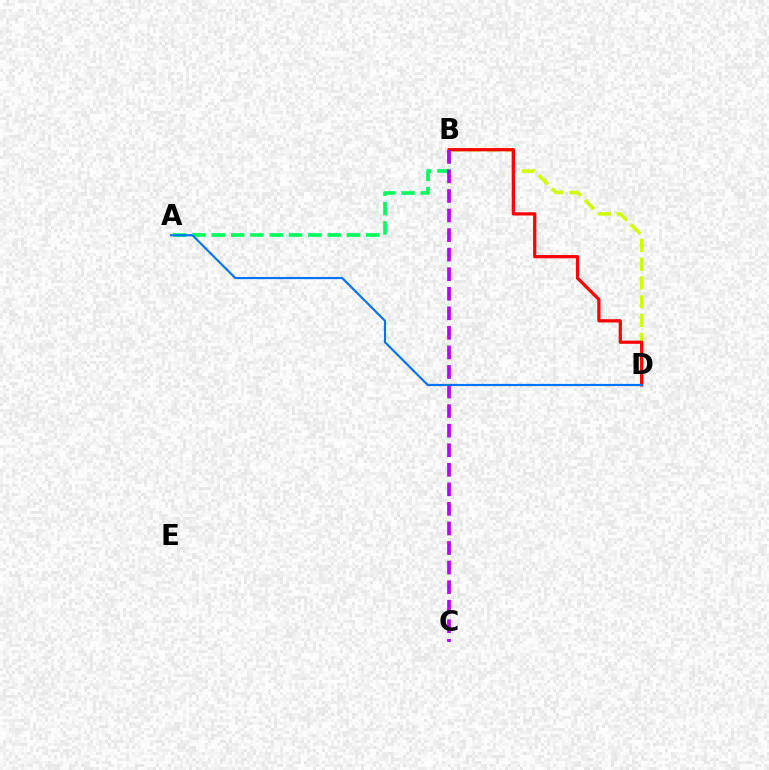{('B', 'D'): [{'color': '#d1ff00', 'line_style': 'dashed', 'thickness': 2.55}, {'color': '#ff0000', 'line_style': 'solid', 'thickness': 2.32}], ('A', 'B'): [{'color': '#00ff5c', 'line_style': 'dashed', 'thickness': 2.62}], ('B', 'C'): [{'color': '#b900ff', 'line_style': 'dashed', 'thickness': 2.66}], ('A', 'D'): [{'color': '#0074ff', 'line_style': 'solid', 'thickness': 1.57}]}